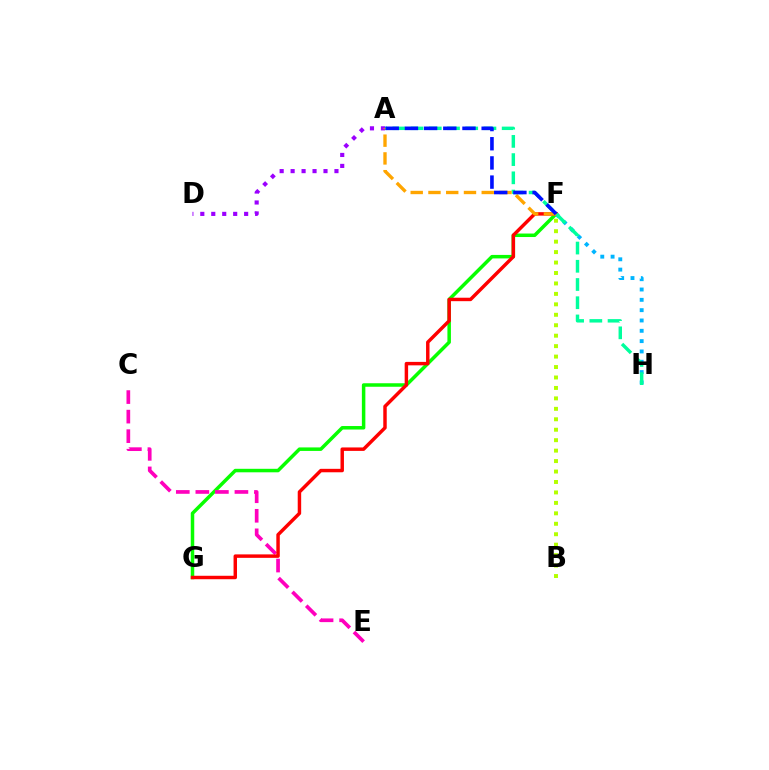{('F', 'G'): [{'color': '#08ff00', 'line_style': 'solid', 'thickness': 2.52}, {'color': '#ff0000', 'line_style': 'solid', 'thickness': 2.49}], ('F', 'H'): [{'color': '#00b5ff', 'line_style': 'dotted', 'thickness': 2.8}], ('A', 'D'): [{'color': '#9b00ff', 'line_style': 'dotted', 'thickness': 2.98}], ('C', 'E'): [{'color': '#ff00bd', 'line_style': 'dashed', 'thickness': 2.65}], ('A', 'H'): [{'color': '#00ff9d', 'line_style': 'dashed', 'thickness': 2.48}], ('B', 'F'): [{'color': '#b3ff00', 'line_style': 'dotted', 'thickness': 2.84}], ('A', 'F'): [{'color': '#ffa500', 'line_style': 'dashed', 'thickness': 2.41}, {'color': '#0010ff', 'line_style': 'dashed', 'thickness': 2.61}]}